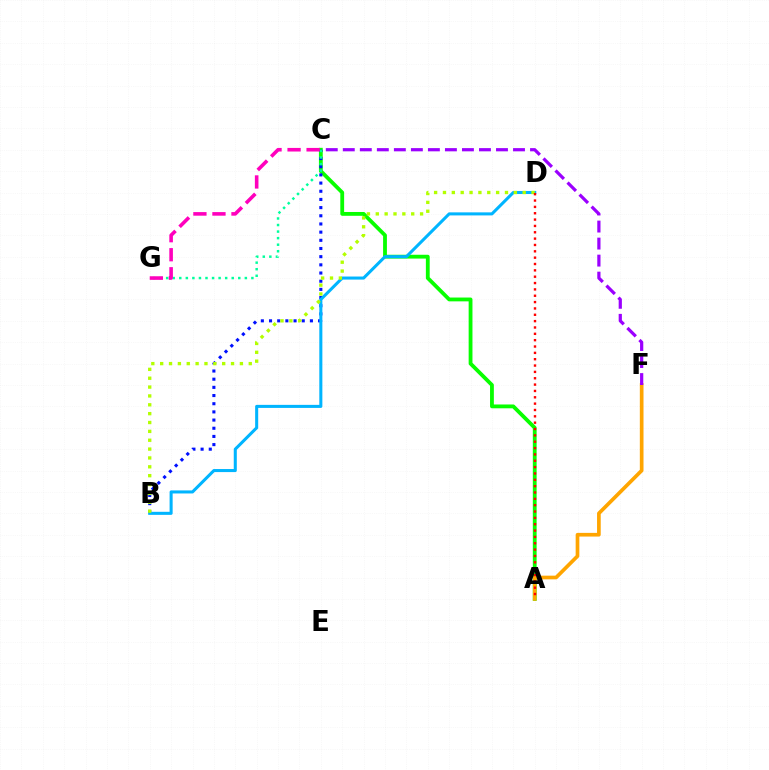{('A', 'C'): [{'color': '#08ff00', 'line_style': 'solid', 'thickness': 2.75}], ('B', 'C'): [{'color': '#0010ff', 'line_style': 'dotted', 'thickness': 2.22}], ('B', 'D'): [{'color': '#00b5ff', 'line_style': 'solid', 'thickness': 2.2}, {'color': '#b3ff00', 'line_style': 'dotted', 'thickness': 2.41}], ('C', 'G'): [{'color': '#00ff9d', 'line_style': 'dotted', 'thickness': 1.78}, {'color': '#ff00bd', 'line_style': 'dashed', 'thickness': 2.59}], ('A', 'F'): [{'color': '#ffa500', 'line_style': 'solid', 'thickness': 2.65}], ('A', 'D'): [{'color': '#ff0000', 'line_style': 'dotted', 'thickness': 1.72}], ('C', 'F'): [{'color': '#9b00ff', 'line_style': 'dashed', 'thickness': 2.31}]}